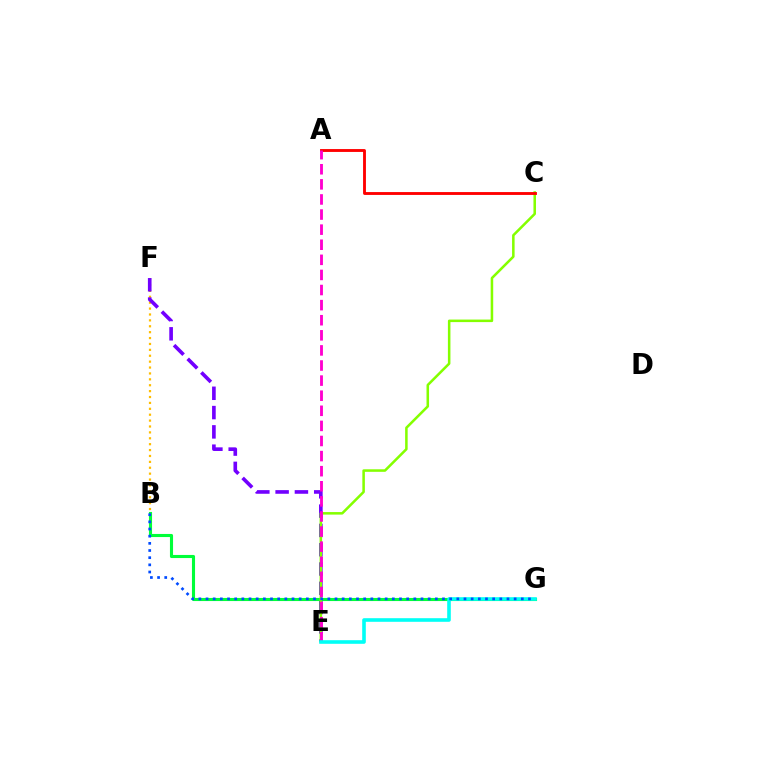{('B', 'F'): [{'color': '#ffbd00', 'line_style': 'dotted', 'thickness': 1.6}], ('E', 'F'): [{'color': '#7200ff', 'line_style': 'dashed', 'thickness': 2.62}], ('B', 'G'): [{'color': '#00ff39', 'line_style': 'solid', 'thickness': 2.23}, {'color': '#004bff', 'line_style': 'dotted', 'thickness': 1.95}], ('C', 'E'): [{'color': '#84ff00', 'line_style': 'solid', 'thickness': 1.83}], ('A', 'C'): [{'color': '#ff0000', 'line_style': 'solid', 'thickness': 2.06}], ('A', 'E'): [{'color': '#ff00cf', 'line_style': 'dashed', 'thickness': 2.05}], ('E', 'G'): [{'color': '#00fff6', 'line_style': 'solid', 'thickness': 2.6}]}